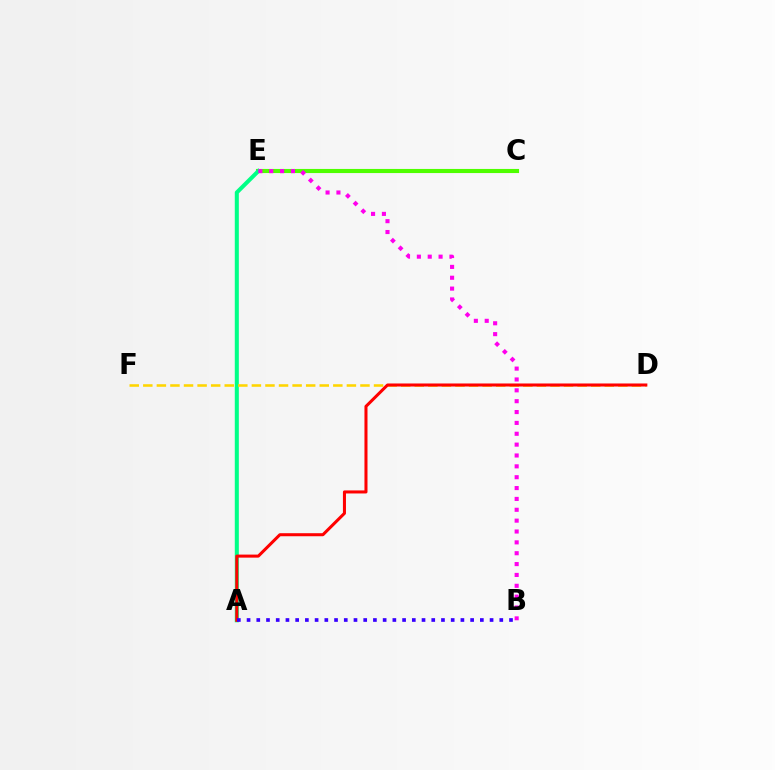{('C', 'E'): [{'color': '#009eff', 'line_style': 'dashed', 'thickness': 2.67}, {'color': '#4fff00', 'line_style': 'solid', 'thickness': 2.96}], ('A', 'E'): [{'color': '#00ff86', 'line_style': 'solid', 'thickness': 2.91}], ('D', 'F'): [{'color': '#ffd500', 'line_style': 'dashed', 'thickness': 1.84}], ('A', 'D'): [{'color': '#ff0000', 'line_style': 'solid', 'thickness': 2.19}], ('A', 'B'): [{'color': '#3700ff', 'line_style': 'dotted', 'thickness': 2.64}], ('B', 'E'): [{'color': '#ff00ed', 'line_style': 'dotted', 'thickness': 2.95}]}